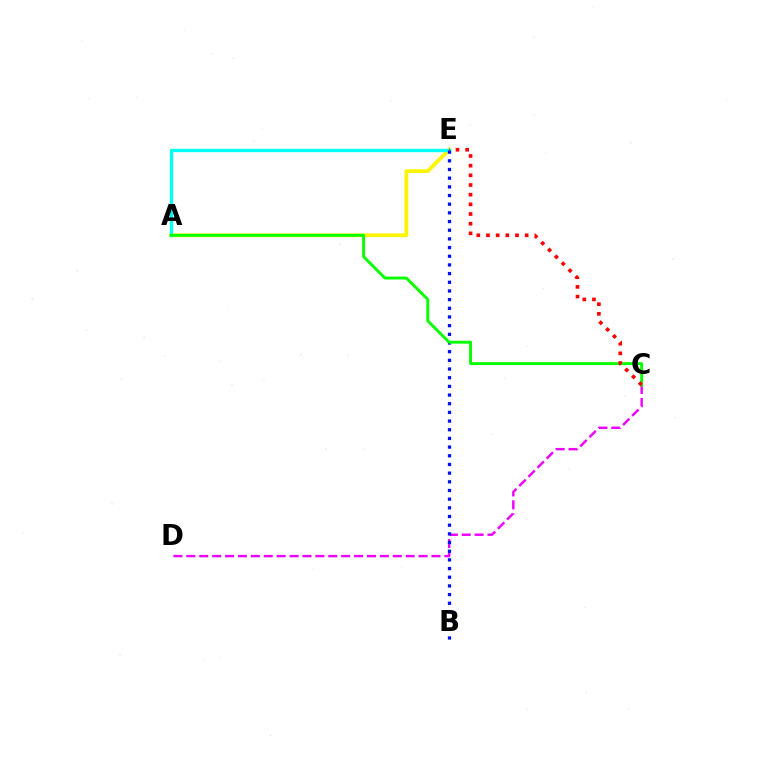{('A', 'E'): [{'color': '#fcf500', 'line_style': 'solid', 'thickness': 2.71}, {'color': '#00fff6', 'line_style': 'solid', 'thickness': 2.41}], ('C', 'D'): [{'color': '#ee00ff', 'line_style': 'dashed', 'thickness': 1.75}], ('B', 'E'): [{'color': '#0010ff', 'line_style': 'dotted', 'thickness': 2.36}], ('A', 'C'): [{'color': '#08ff00', 'line_style': 'solid', 'thickness': 2.1}], ('C', 'E'): [{'color': '#ff0000', 'line_style': 'dotted', 'thickness': 2.63}]}